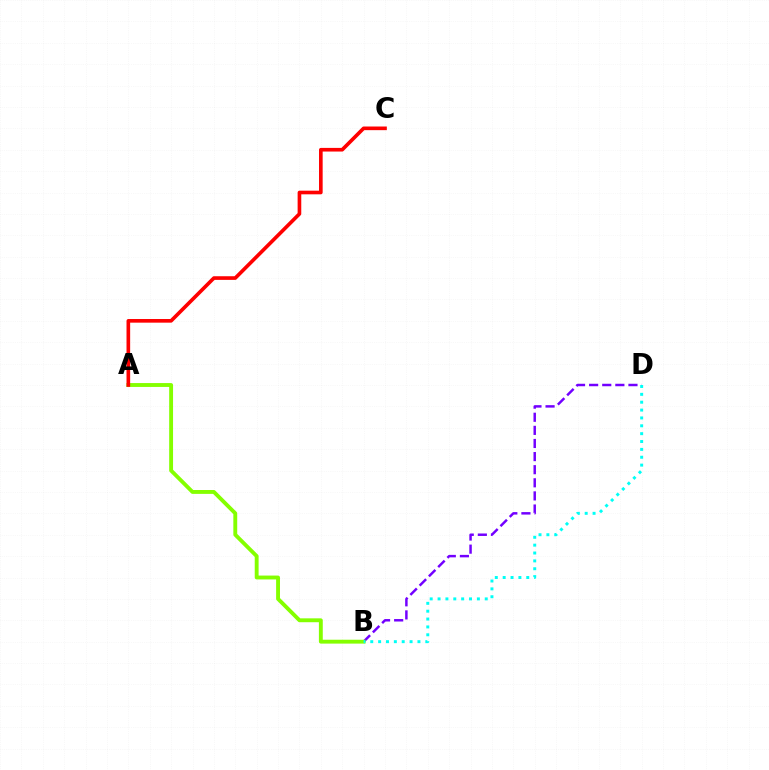{('B', 'D'): [{'color': '#7200ff', 'line_style': 'dashed', 'thickness': 1.78}, {'color': '#00fff6', 'line_style': 'dotted', 'thickness': 2.14}], ('A', 'B'): [{'color': '#84ff00', 'line_style': 'solid', 'thickness': 2.79}], ('A', 'C'): [{'color': '#ff0000', 'line_style': 'solid', 'thickness': 2.63}]}